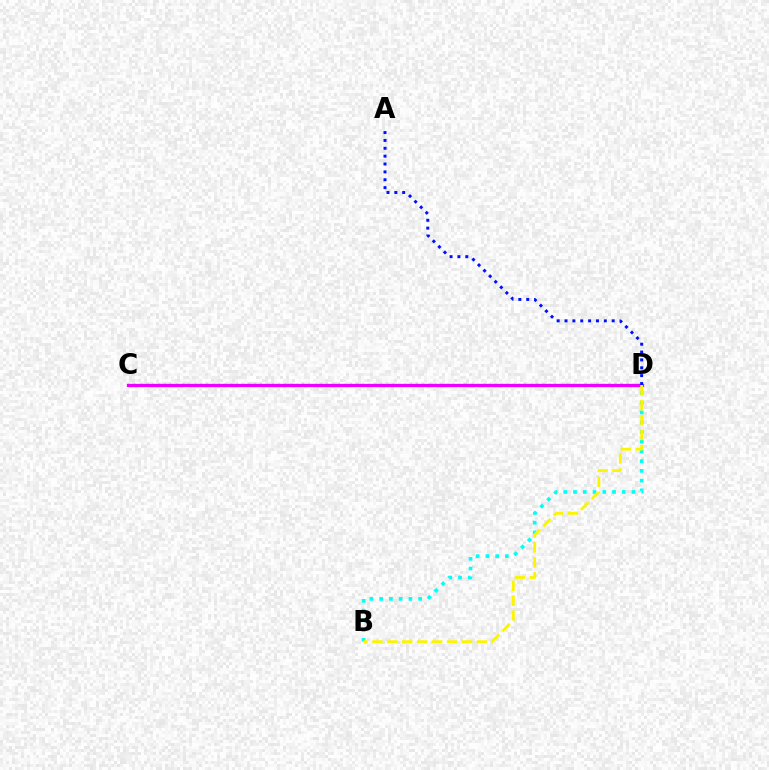{('C', 'D'): [{'color': '#08ff00', 'line_style': 'dashed', 'thickness': 2.06}, {'color': '#ff0000', 'line_style': 'dotted', 'thickness': 1.63}, {'color': '#ee00ff', 'line_style': 'solid', 'thickness': 2.35}], ('B', 'D'): [{'color': '#00fff6', 'line_style': 'dotted', 'thickness': 2.65}, {'color': '#fcf500', 'line_style': 'dashed', 'thickness': 2.03}], ('A', 'D'): [{'color': '#0010ff', 'line_style': 'dotted', 'thickness': 2.14}]}